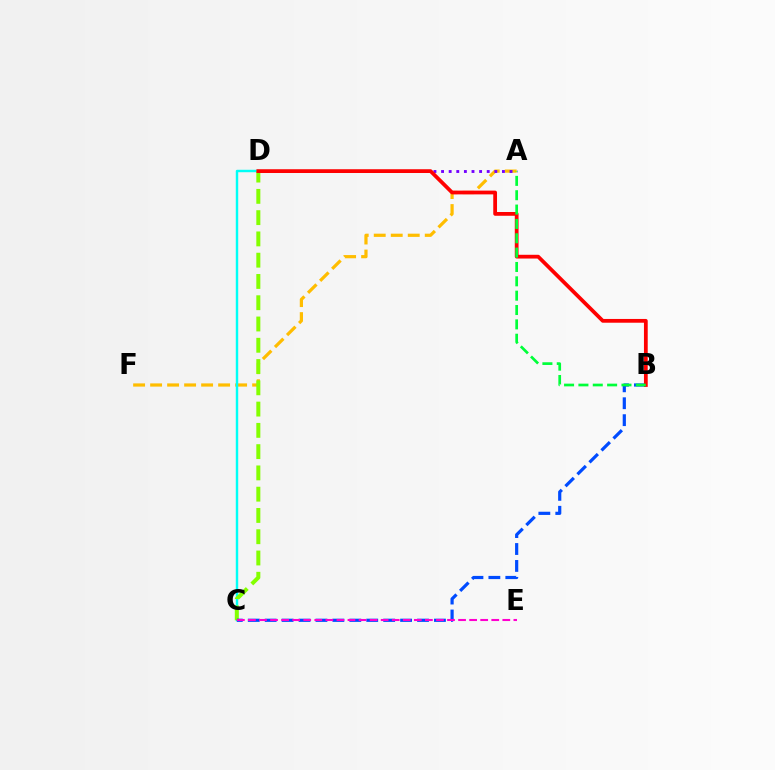{('A', 'F'): [{'color': '#ffbd00', 'line_style': 'dashed', 'thickness': 2.31}], ('C', 'D'): [{'color': '#00fff6', 'line_style': 'solid', 'thickness': 1.76}, {'color': '#84ff00', 'line_style': 'dashed', 'thickness': 2.89}], ('A', 'D'): [{'color': '#7200ff', 'line_style': 'dotted', 'thickness': 2.07}], ('B', 'C'): [{'color': '#004bff', 'line_style': 'dashed', 'thickness': 2.3}], ('B', 'D'): [{'color': '#ff0000', 'line_style': 'solid', 'thickness': 2.71}], ('A', 'B'): [{'color': '#00ff39', 'line_style': 'dashed', 'thickness': 1.95}], ('C', 'E'): [{'color': '#ff00cf', 'line_style': 'dashed', 'thickness': 1.5}]}